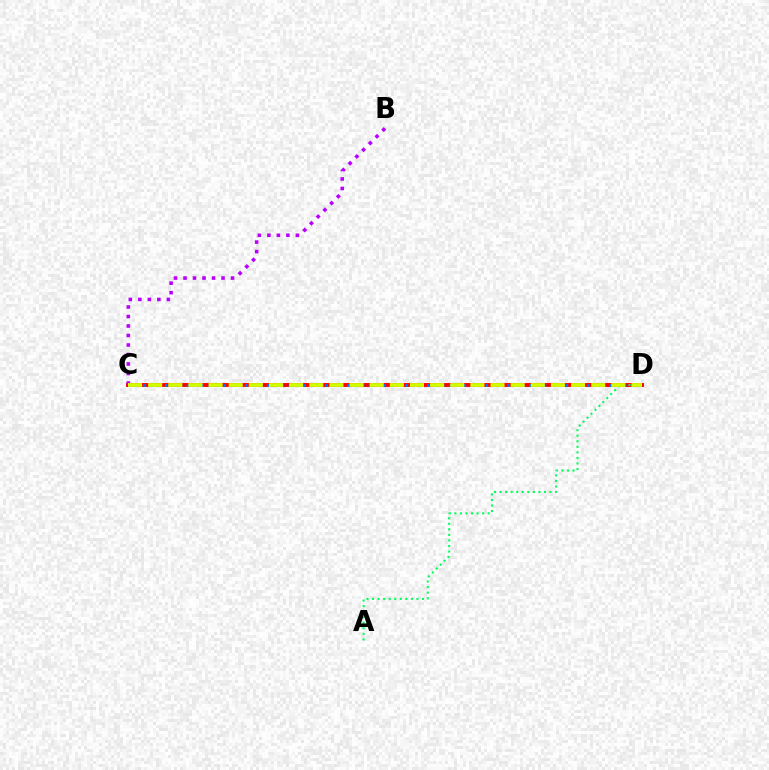{('C', 'D'): [{'color': '#ff0000', 'line_style': 'solid', 'thickness': 2.81}, {'color': '#0074ff', 'line_style': 'dotted', 'thickness': 1.98}, {'color': '#d1ff00', 'line_style': 'dashed', 'thickness': 2.74}], ('A', 'D'): [{'color': '#00ff5c', 'line_style': 'dotted', 'thickness': 1.51}], ('B', 'C'): [{'color': '#b900ff', 'line_style': 'dotted', 'thickness': 2.58}]}